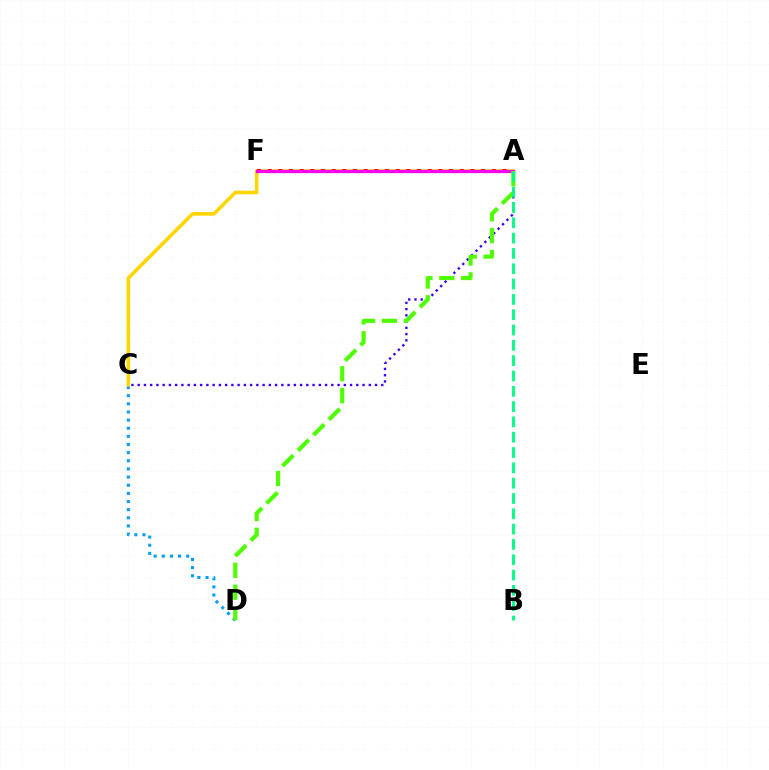{('C', 'D'): [{'color': '#009eff', 'line_style': 'dotted', 'thickness': 2.21}], ('A', 'C'): [{'color': '#ffd500', 'line_style': 'solid', 'thickness': 2.56}, {'color': '#3700ff', 'line_style': 'dotted', 'thickness': 1.7}], ('A', 'F'): [{'color': '#ff0000', 'line_style': 'dotted', 'thickness': 2.9}, {'color': '#ff00ed', 'line_style': 'solid', 'thickness': 2.35}], ('A', 'D'): [{'color': '#4fff00', 'line_style': 'dashed', 'thickness': 2.97}], ('A', 'B'): [{'color': '#00ff86', 'line_style': 'dashed', 'thickness': 2.08}]}